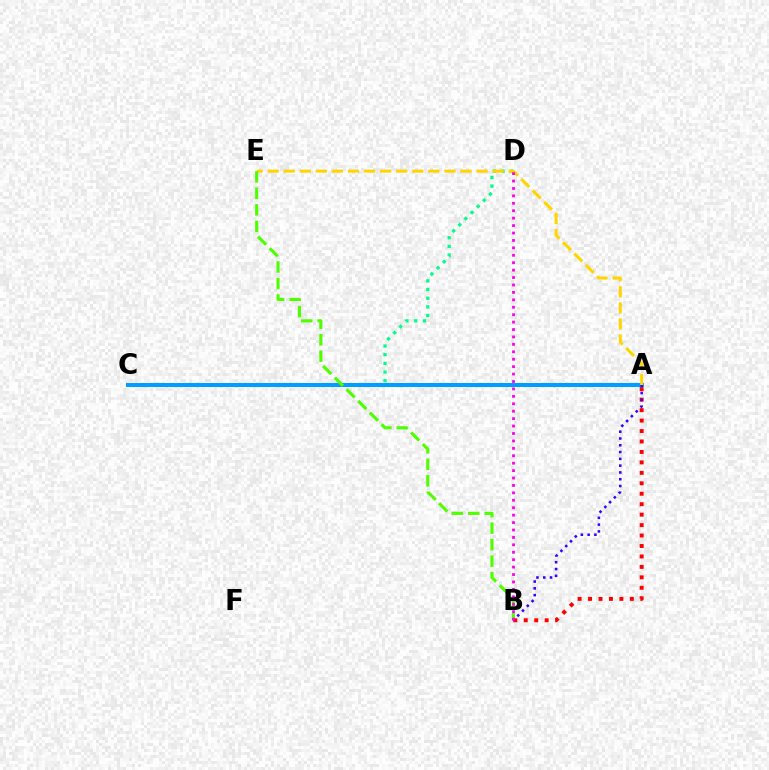{('C', 'D'): [{'color': '#00ff86', 'line_style': 'dotted', 'thickness': 2.36}], ('A', 'C'): [{'color': '#009eff', 'line_style': 'solid', 'thickness': 2.87}], ('A', 'E'): [{'color': '#ffd500', 'line_style': 'dashed', 'thickness': 2.18}], ('B', 'E'): [{'color': '#4fff00', 'line_style': 'dashed', 'thickness': 2.24}], ('A', 'B'): [{'color': '#ff0000', 'line_style': 'dotted', 'thickness': 2.84}, {'color': '#3700ff', 'line_style': 'dotted', 'thickness': 1.84}], ('B', 'D'): [{'color': '#ff00ed', 'line_style': 'dotted', 'thickness': 2.02}]}